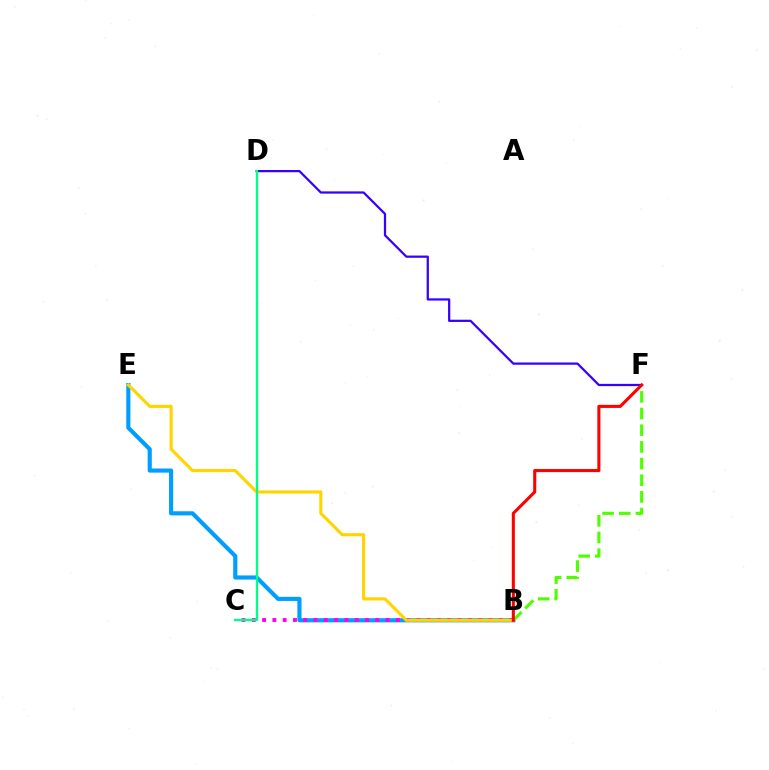{('B', 'E'): [{'color': '#009eff', 'line_style': 'solid', 'thickness': 2.97}, {'color': '#ffd500', 'line_style': 'solid', 'thickness': 2.26}], ('B', 'C'): [{'color': '#ff00ed', 'line_style': 'dotted', 'thickness': 2.8}], ('D', 'F'): [{'color': '#3700ff', 'line_style': 'solid', 'thickness': 1.61}], ('C', 'D'): [{'color': '#00ff86', 'line_style': 'solid', 'thickness': 1.66}], ('B', 'F'): [{'color': '#4fff00', 'line_style': 'dashed', 'thickness': 2.26}, {'color': '#ff0000', 'line_style': 'solid', 'thickness': 2.21}]}